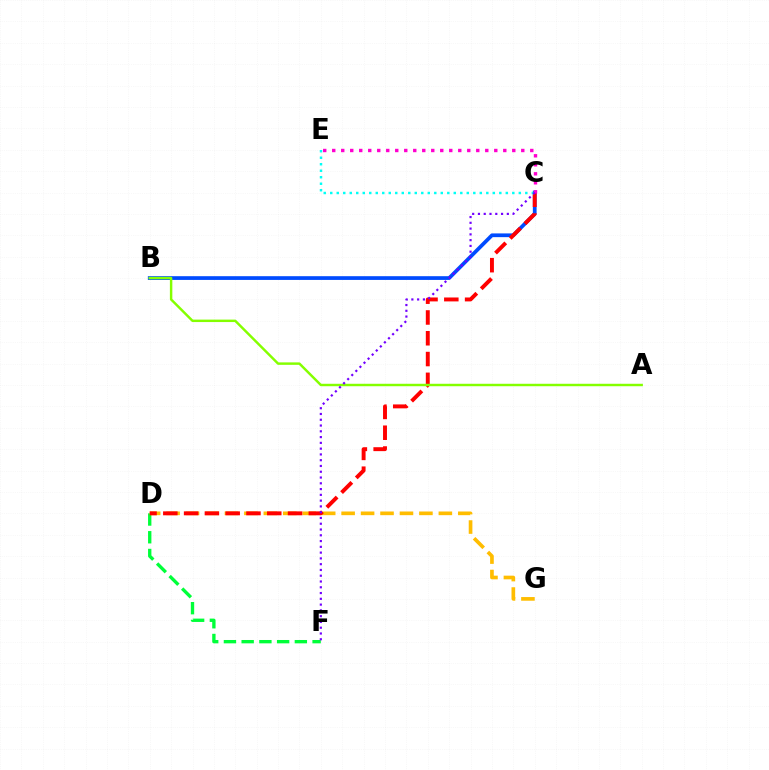{('D', 'F'): [{'color': '#00ff39', 'line_style': 'dashed', 'thickness': 2.41}], ('D', 'G'): [{'color': '#ffbd00', 'line_style': 'dashed', 'thickness': 2.64}], ('B', 'C'): [{'color': '#004bff', 'line_style': 'solid', 'thickness': 2.69}], ('C', 'D'): [{'color': '#ff0000', 'line_style': 'dashed', 'thickness': 2.82}], ('A', 'B'): [{'color': '#84ff00', 'line_style': 'solid', 'thickness': 1.76}], ('C', 'E'): [{'color': '#00fff6', 'line_style': 'dotted', 'thickness': 1.77}, {'color': '#ff00cf', 'line_style': 'dotted', 'thickness': 2.45}], ('C', 'F'): [{'color': '#7200ff', 'line_style': 'dotted', 'thickness': 1.57}]}